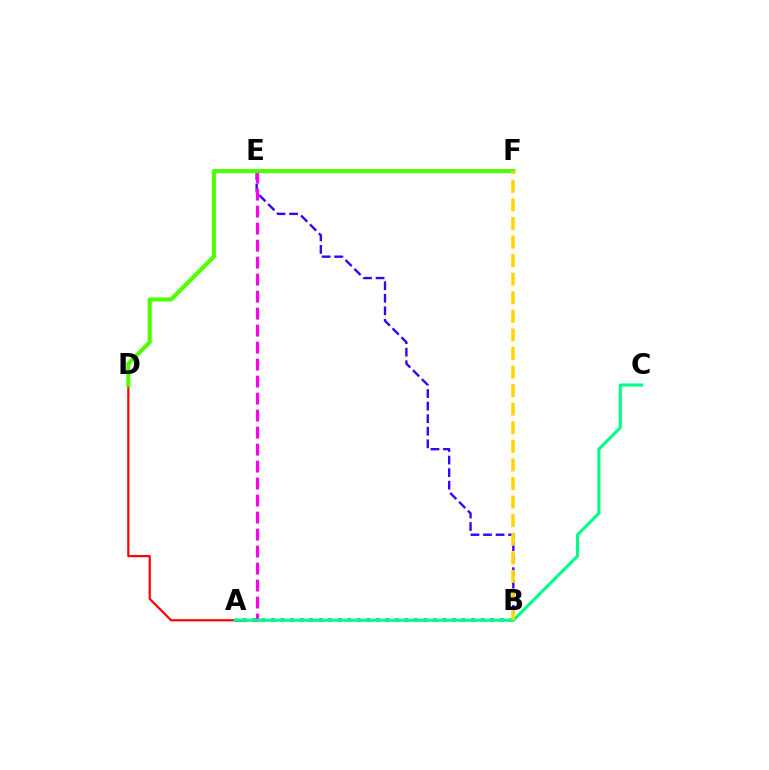{('A', 'B'): [{'color': '#009eff', 'line_style': 'dotted', 'thickness': 2.59}], ('B', 'E'): [{'color': '#3700ff', 'line_style': 'dashed', 'thickness': 1.71}], ('A', 'D'): [{'color': '#ff0000', 'line_style': 'solid', 'thickness': 1.59}], ('A', 'E'): [{'color': '#ff00ed', 'line_style': 'dashed', 'thickness': 2.31}], ('A', 'C'): [{'color': '#00ff86', 'line_style': 'solid', 'thickness': 2.22}], ('D', 'F'): [{'color': '#4fff00', 'line_style': 'solid', 'thickness': 2.96}], ('B', 'F'): [{'color': '#ffd500', 'line_style': 'dashed', 'thickness': 2.52}]}